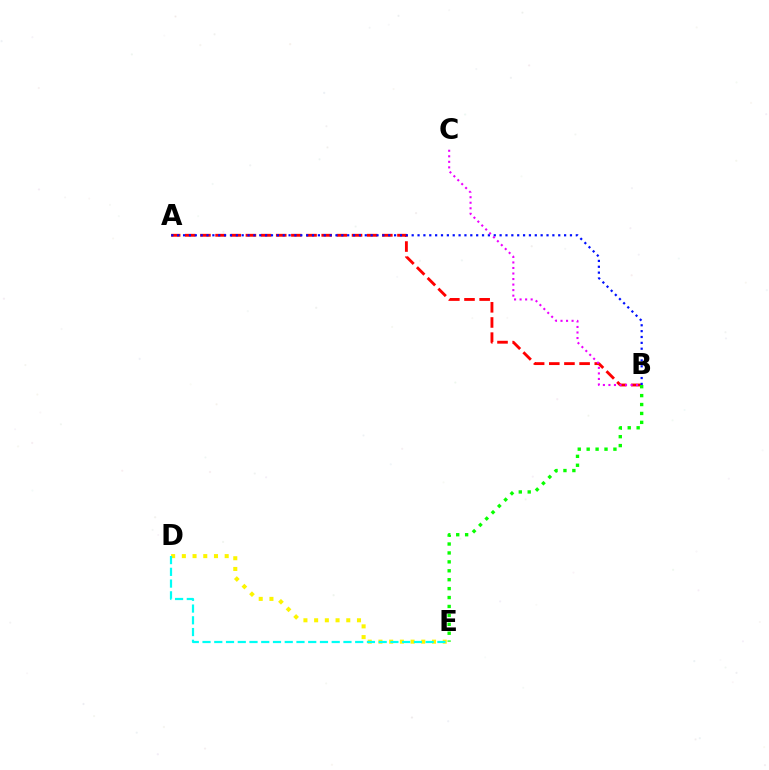{('D', 'E'): [{'color': '#fcf500', 'line_style': 'dotted', 'thickness': 2.91}, {'color': '#00fff6', 'line_style': 'dashed', 'thickness': 1.6}], ('A', 'B'): [{'color': '#ff0000', 'line_style': 'dashed', 'thickness': 2.06}, {'color': '#0010ff', 'line_style': 'dotted', 'thickness': 1.59}], ('B', 'E'): [{'color': '#08ff00', 'line_style': 'dotted', 'thickness': 2.42}], ('B', 'C'): [{'color': '#ee00ff', 'line_style': 'dotted', 'thickness': 1.5}]}